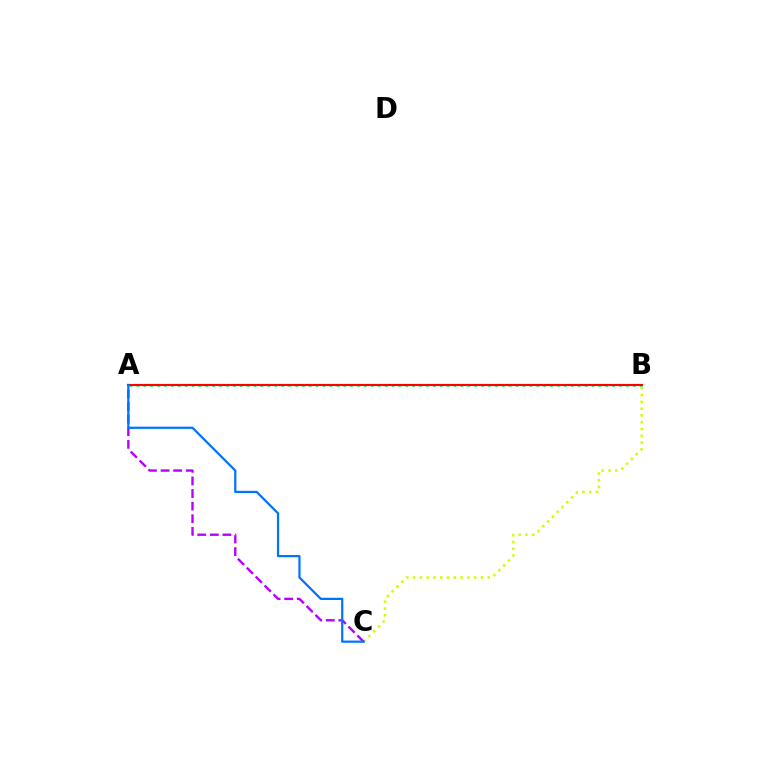{('B', 'C'): [{'color': '#d1ff00', 'line_style': 'dotted', 'thickness': 1.84}], ('A', 'B'): [{'color': '#00ff5c', 'line_style': 'dotted', 'thickness': 1.87}, {'color': '#ff0000', 'line_style': 'solid', 'thickness': 1.56}], ('A', 'C'): [{'color': '#b900ff', 'line_style': 'dashed', 'thickness': 1.71}, {'color': '#0074ff', 'line_style': 'solid', 'thickness': 1.62}]}